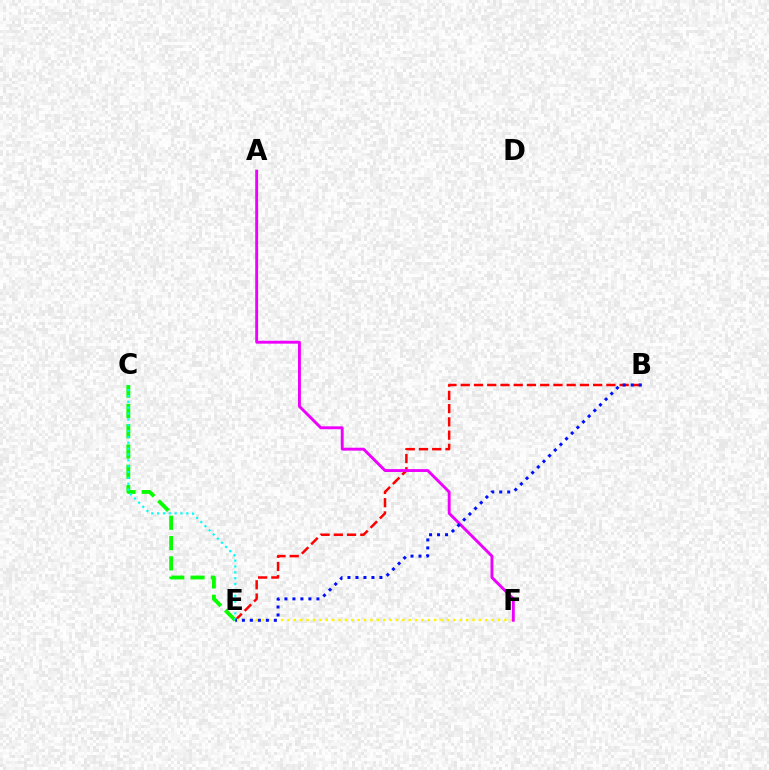{('B', 'E'): [{'color': '#ff0000', 'line_style': 'dashed', 'thickness': 1.8}, {'color': '#0010ff', 'line_style': 'dotted', 'thickness': 2.17}], ('E', 'F'): [{'color': '#fcf500', 'line_style': 'dotted', 'thickness': 1.73}], ('C', 'E'): [{'color': '#08ff00', 'line_style': 'dashed', 'thickness': 2.76}, {'color': '#00fff6', 'line_style': 'dotted', 'thickness': 1.59}], ('A', 'F'): [{'color': '#ee00ff', 'line_style': 'solid', 'thickness': 2.08}]}